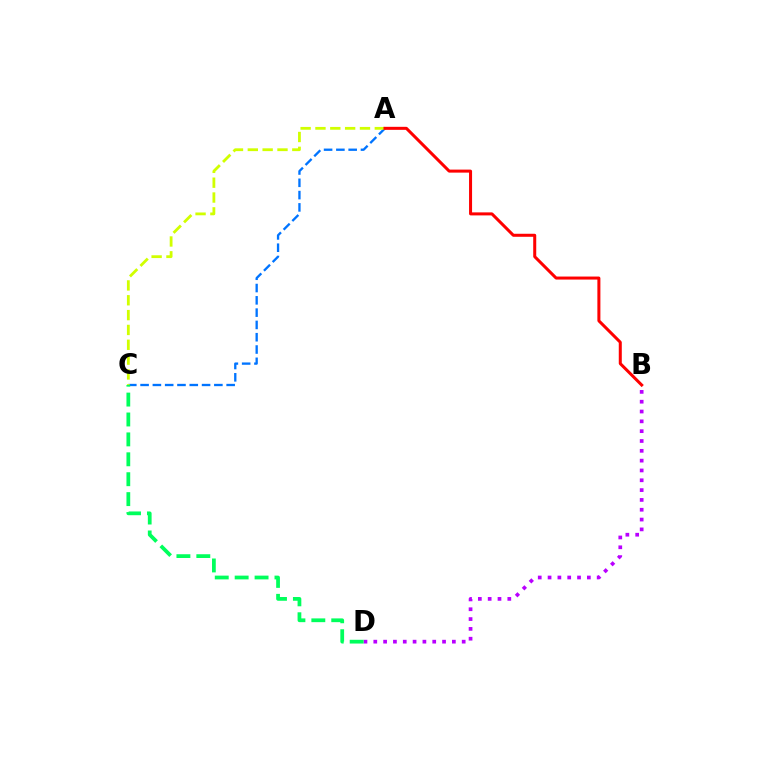{('B', 'D'): [{'color': '#b900ff', 'line_style': 'dotted', 'thickness': 2.67}], ('A', 'C'): [{'color': '#0074ff', 'line_style': 'dashed', 'thickness': 1.67}, {'color': '#d1ff00', 'line_style': 'dashed', 'thickness': 2.02}], ('C', 'D'): [{'color': '#00ff5c', 'line_style': 'dashed', 'thickness': 2.7}], ('A', 'B'): [{'color': '#ff0000', 'line_style': 'solid', 'thickness': 2.17}]}